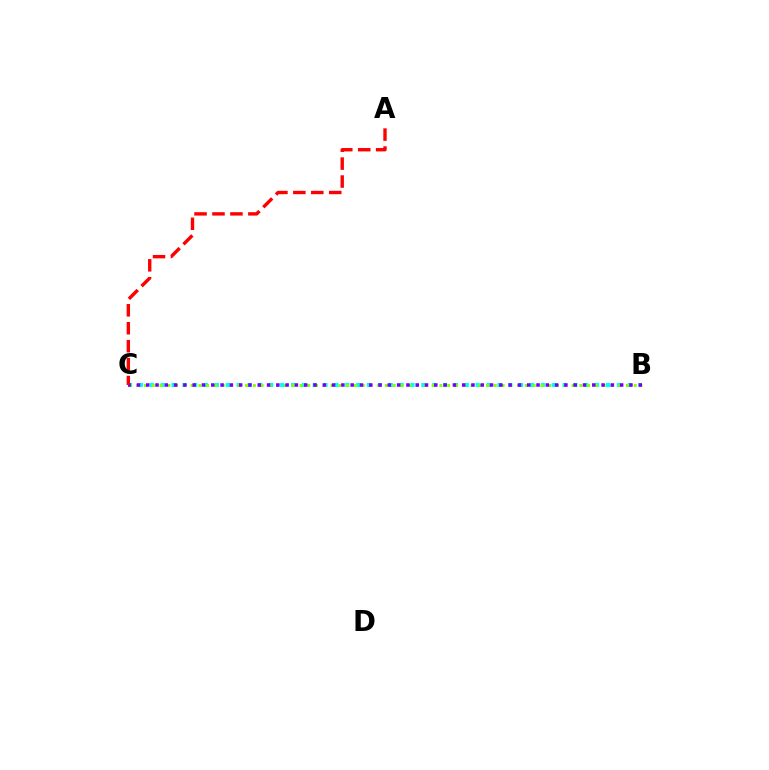{('B', 'C'): [{'color': '#00fff6', 'line_style': 'dotted', 'thickness': 2.95}, {'color': '#84ff00', 'line_style': 'dotted', 'thickness': 2.11}, {'color': '#7200ff', 'line_style': 'dotted', 'thickness': 2.52}], ('A', 'C'): [{'color': '#ff0000', 'line_style': 'dashed', 'thickness': 2.44}]}